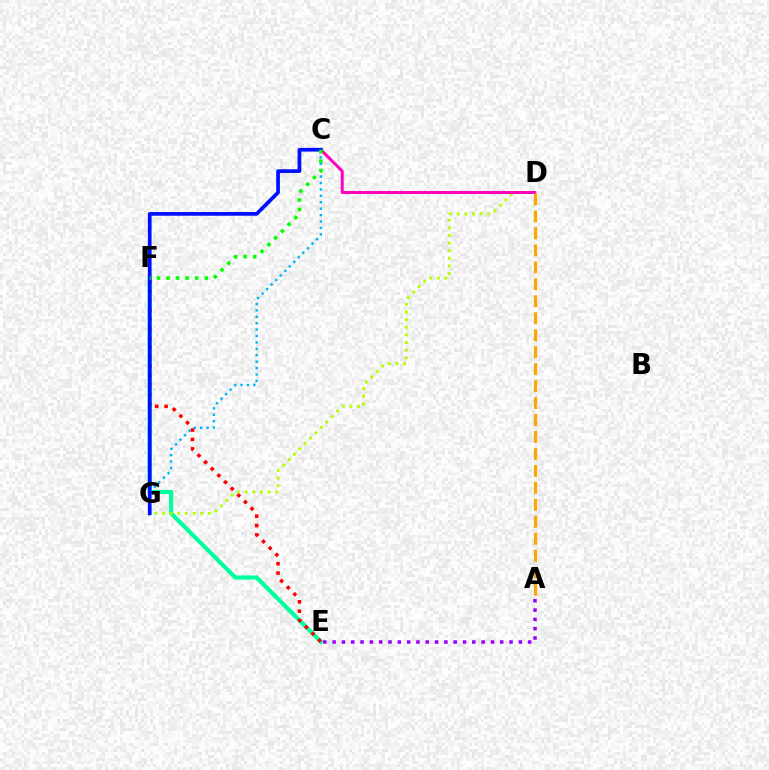{('C', 'G'): [{'color': '#00b5ff', 'line_style': 'dotted', 'thickness': 1.74}, {'color': '#0010ff', 'line_style': 'solid', 'thickness': 2.67}], ('E', 'F'): [{'color': '#00ff9d', 'line_style': 'solid', 'thickness': 2.99}, {'color': '#ff0000', 'line_style': 'dotted', 'thickness': 2.55}], ('D', 'G'): [{'color': '#b3ff00', 'line_style': 'dotted', 'thickness': 2.07}], ('C', 'D'): [{'color': '#ff00bd', 'line_style': 'solid', 'thickness': 2.13}], ('A', 'E'): [{'color': '#9b00ff', 'line_style': 'dotted', 'thickness': 2.53}], ('A', 'D'): [{'color': '#ffa500', 'line_style': 'dashed', 'thickness': 2.31}], ('C', 'F'): [{'color': '#08ff00', 'line_style': 'dotted', 'thickness': 2.59}]}